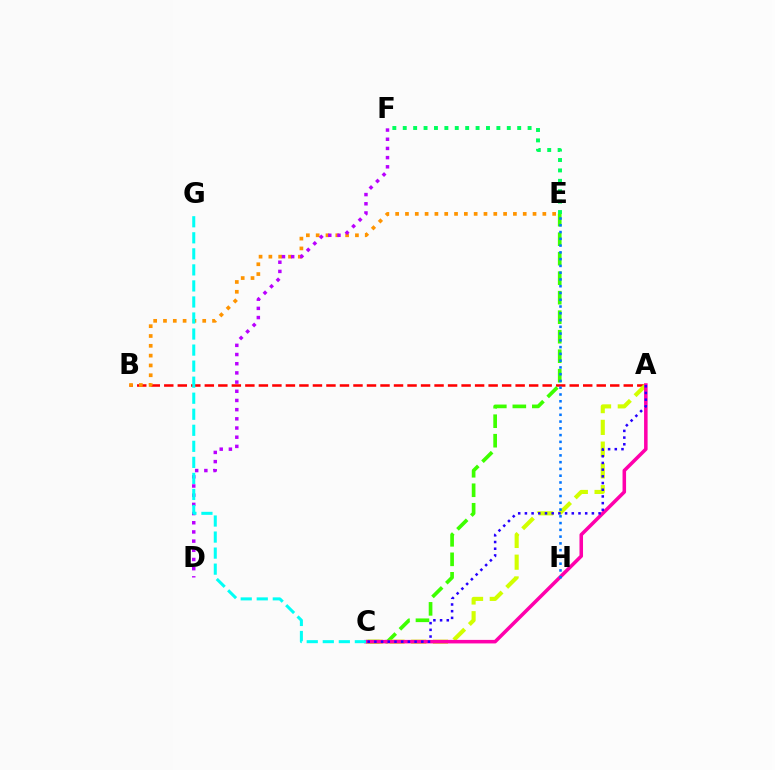{('A', 'B'): [{'color': '#ff0000', 'line_style': 'dashed', 'thickness': 1.84}], ('E', 'F'): [{'color': '#00ff5c', 'line_style': 'dotted', 'thickness': 2.83}], ('B', 'E'): [{'color': '#ff9400', 'line_style': 'dotted', 'thickness': 2.67}], ('C', 'E'): [{'color': '#3dff00', 'line_style': 'dashed', 'thickness': 2.65}], ('A', 'C'): [{'color': '#d1ff00', 'line_style': 'dashed', 'thickness': 2.96}, {'color': '#ff00ac', 'line_style': 'solid', 'thickness': 2.55}, {'color': '#2500ff', 'line_style': 'dotted', 'thickness': 1.82}], ('D', 'F'): [{'color': '#b900ff', 'line_style': 'dotted', 'thickness': 2.5}], ('E', 'H'): [{'color': '#0074ff', 'line_style': 'dotted', 'thickness': 1.84}], ('C', 'G'): [{'color': '#00fff6', 'line_style': 'dashed', 'thickness': 2.18}]}